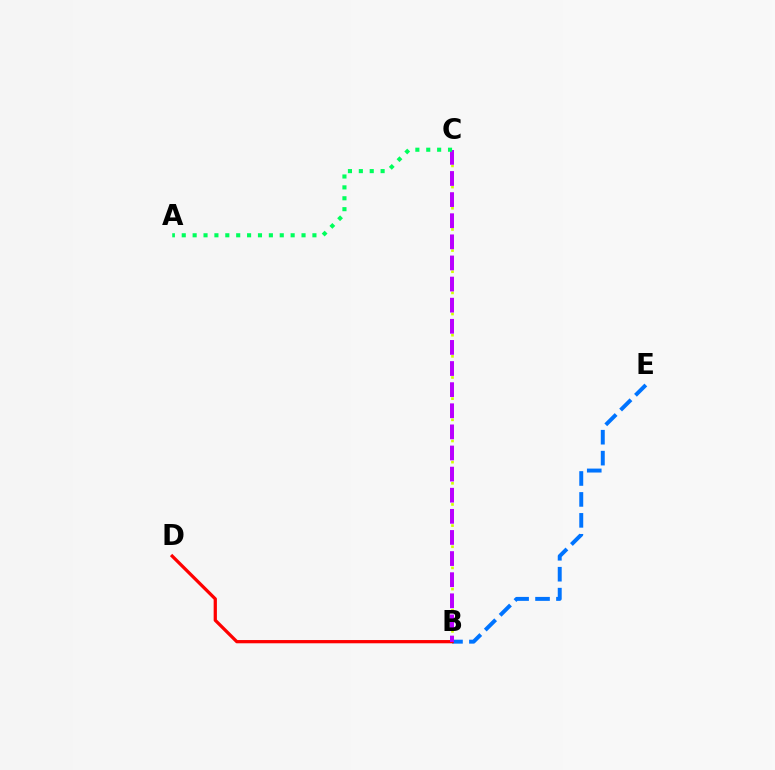{('B', 'E'): [{'color': '#0074ff', 'line_style': 'dashed', 'thickness': 2.84}], ('B', 'C'): [{'color': '#d1ff00', 'line_style': 'dotted', 'thickness': 1.92}, {'color': '#b900ff', 'line_style': 'dashed', 'thickness': 2.87}], ('B', 'D'): [{'color': '#ff0000', 'line_style': 'solid', 'thickness': 2.34}], ('A', 'C'): [{'color': '#00ff5c', 'line_style': 'dotted', 'thickness': 2.96}]}